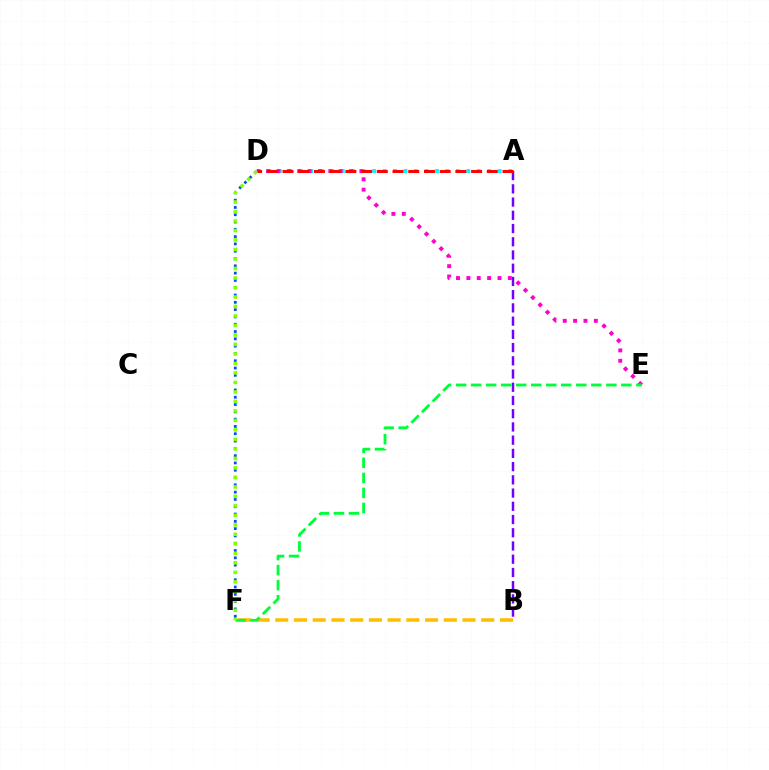{('A', 'D'): [{'color': '#00fff6', 'line_style': 'dotted', 'thickness': 2.84}, {'color': '#ff0000', 'line_style': 'dashed', 'thickness': 2.13}], ('D', 'F'): [{'color': '#004bff', 'line_style': 'dotted', 'thickness': 1.98}, {'color': '#84ff00', 'line_style': 'dotted', 'thickness': 2.58}], ('A', 'B'): [{'color': '#7200ff', 'line_style': 'dashed', 'thickness': 1.8}], ('D', 'E'): [{'color': '#ff00cf', 'line_style': 'dotted', 'thickness': 2.82}], ('B', 'F'): [{'color': '#ffbd00', 'line_style': 'dashed', 'thickness': 2.54}], ('E', 'F'): [{'color': '#00ff39', 'line_style': 'dashed', 'thickness': 2.04}]}